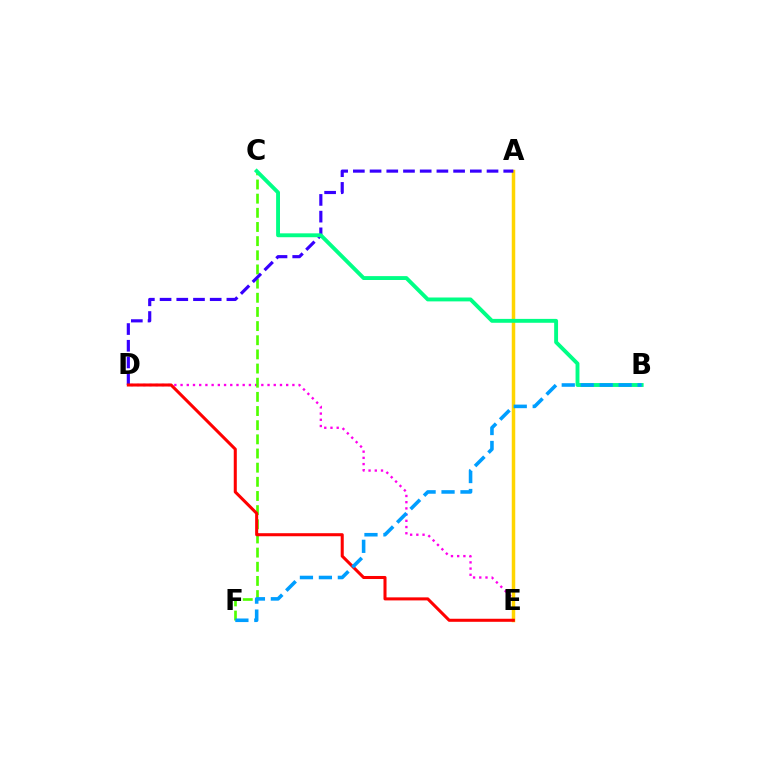{('D', 'E'): [{'color': '#ff00ed', 'line_style': 'dotted', 'thickness': 1.69}, {'color': '#ff0000', 'line_style': 'solid', 'thickness': 2.19}], ('A', 'E'): [{'color': '#ffd500', 'line_style': 'solid', 'thickness': 2.51}], ('C', 'F'): [{'color': '#4fff00', 'line_style': 'dashed', 'thickness': 1.92}], ('A', 'D'): [{'color': '#3700ff', 'line_style': 'dashed', 'thickness': 2.27}], ('B', 'C'): [{'color': '#00ff86', 'line_style': 'solid', 'thickness': 2.8}], ('B', 'F'): [{'color': '#009eff', 'line_style': 'dashed', 'thickness': 2.58}]}